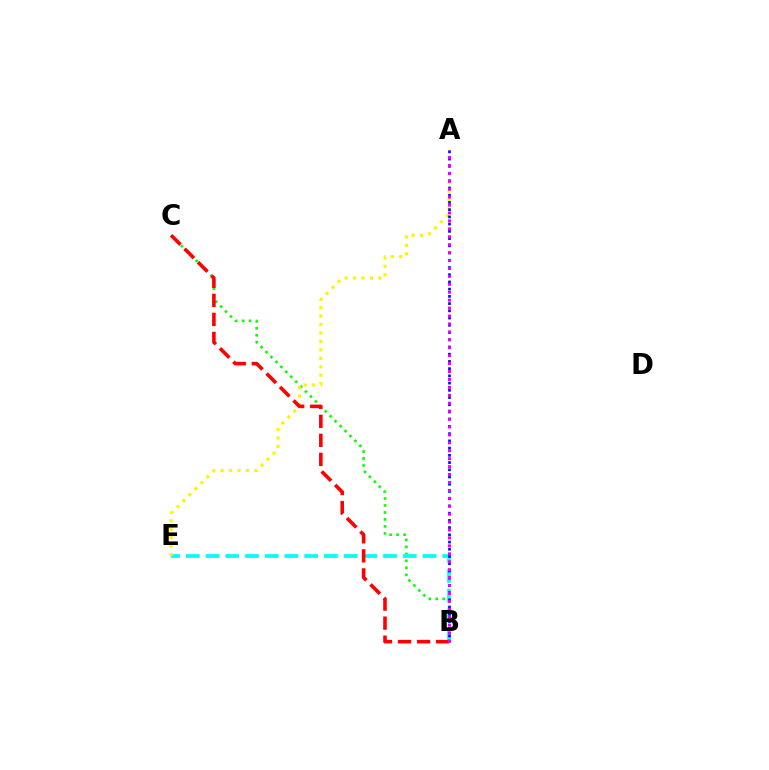{('B', 'C'): [{'color': '#08ff00', 'line_style': 'dotted', 'thickness': 1.9}, {'color': '#ff0000', 'line_style': 'dashed', 'thickness': 2.59}], ('B', 'E'): [{'color': '#00fff6', 'line_style': 'dashed', 'thickness': 2.68}], ('A', 'E'): [{'color': '#fcf500', 'line_style': 'dotted', 'thickness': 2.3}], ('A', 'B'): [{'color': '#0010ff', 'line_style': 'dotted', 'thickness': 1.96}, {'color': '#ee00ff', 'line_style': 'dotted', 'thickness': 2.15}]}